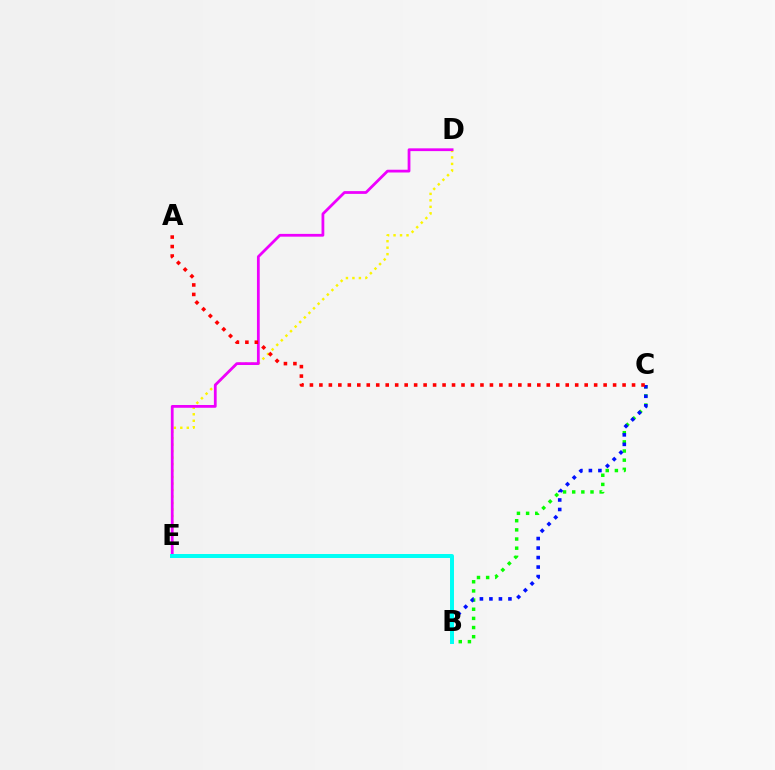{('B', 'C'): [{'color': '#08ff00', 'line_style': 'dotted', 'thickness': 2.49}, {'color': '#0010ff', 'line_style': 'dotted', 'thickness': 2.58}], ('D', 'E'): [{'color': '#fcf500', 'line_style': 'dotted', 'thickness': 1.76}, {'color': '#ee00ff', 'line_style': 'solid', 'thickness': 2.0}], ('A', 'C'): [{'color': '#ff0000', 'line_style': 'dotted', 'thickness': 2.57}], ('B', 'E'): [{'color': '#00fff6', 'line_style': 'solid', 'thickness': 2.86}]}